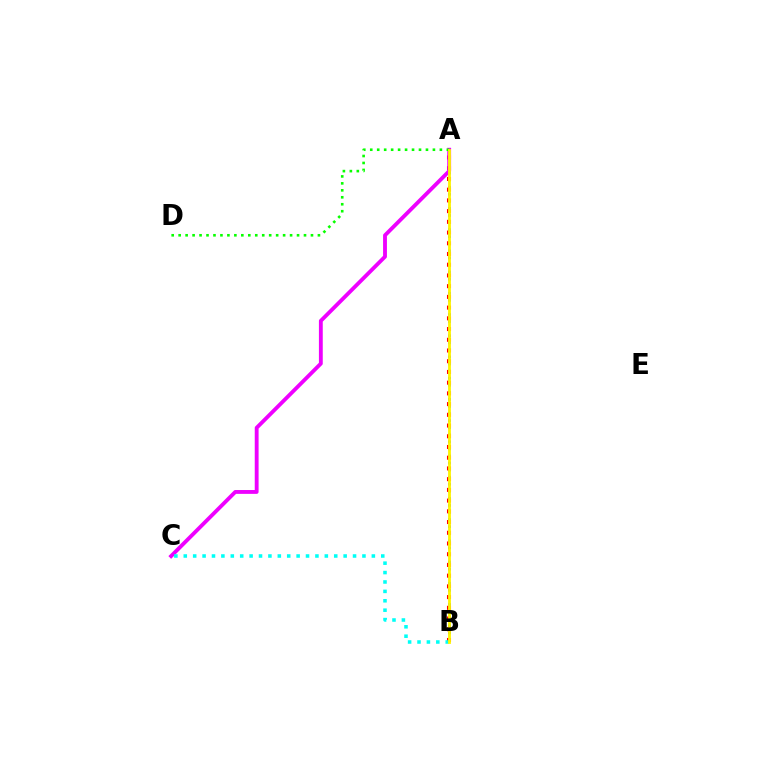{('A', 'B'): [{'color': '#0010ff', 'line_style': 'dotted', 'thickness': 1.92}, {'color': '#ff0000', 'line_style': 'dotted', 'thickness': 2.91}, {'color': '#fcf500', 'line_style': 'solid', 'thickness': 2.02}], ('A', 'C'): [{'color': '#ee00ff', 'line_style': 'solid', 'thickness': 2.77}], ('A', 'D'): [{'color': '#08ff00', 'line_style': 'dotted', 'thickness': 1.89}], ('B', 'C'): [{'color': '#00fff6', 'line_style': 'dotted', 'thickness': 2.56}]}